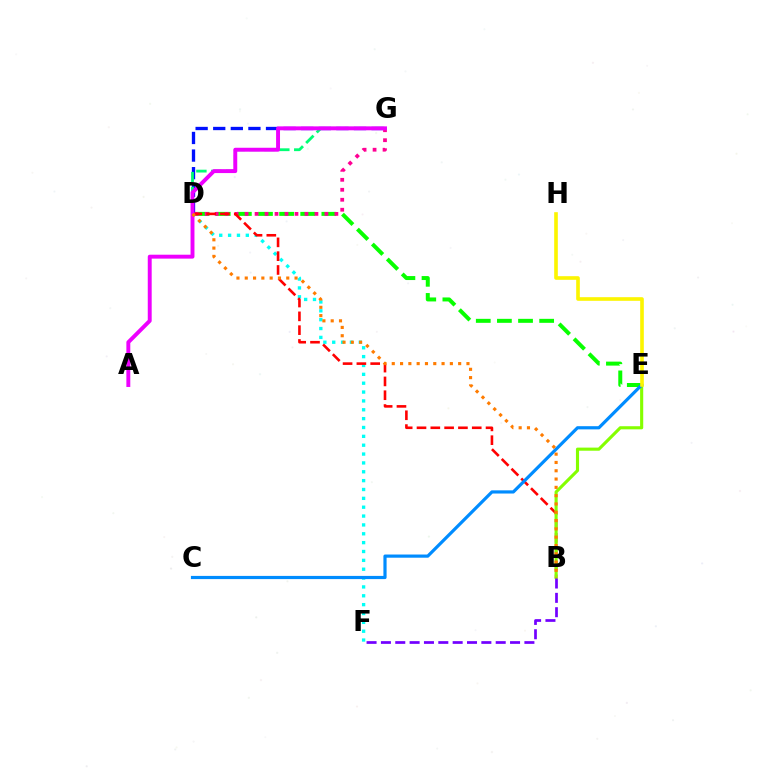{('D', 'G'): [{'color': '#0010ff', 'line_style': 'dashed', 'thickness': 2.39}, {'color': '#00ff74', 'line_style': 'dashed', 'thickness': 2.02}, {'color': '#ff0094', 'line_style': 'dotted', 'thickness': 2.71}], ('D', 'F'): [{'color': '#00fff6', 'line_style': 'dotted', 'thickness': 2.41}], ('D', 'E'): [{'color': '#08ff00', 'line_style': 'dashed', 'thickness': 2.87}], ('B', 'D'): [{'color': '#ff0000', 'line_style': 'dashed', 'thickness': 1.88}, {'color': '#ff7c00', 'line_style': 'dotted', 'thickness': 2.26}], ('B', 'E'): [{'color': '#84ff00', 'line_style': 'solid', 'thickness': 2.24}], ('C', 'E'): [{'color': '#008cff', 'line_style': 'solid', 'thickness': 2.29}], ('A', 'G'): [{'color': '#ee00ff', 'line_style': 'solid', 'thickness': 2.82}], ('B', 'F'): [{'color': '#7200ff', 'line_style': 'dashed', 'thickness': 1.95}], ('E', 'H'): [{'color': '#fcf500', 'line_style': 'solid', 'thickness': 2.61}]}